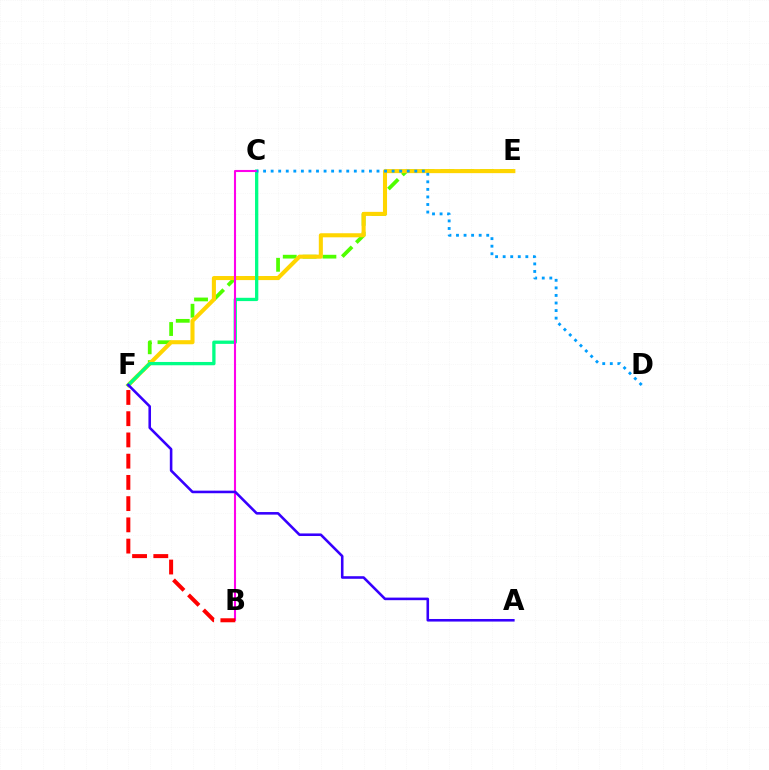{('E', 'F'): [{'color': '#4fff00', 'line_style': 'dashed', 'thickness': 2.69}, {'color': '#ffd500', 'line_style': 'solid', 'thickness': 2.93}], ('C', 'F'): [{'color': '#00ff86', 'line_style': 'solid', 'thickness': 2.37}], ('B', 'C'): [{'color': '#ff00ed', 'line_style': 'solid', 'thickness': 1.51}], ('A', 'F'): [{'color': '#3700ff', 'line_style': 'solid', 'thickness': 1.86}], ('B', 'F'): [{'color': '#ff0000', 'line_style': 'dashed', 'thickness': 2.88}], ('C', 'D'): [{'color': '#009eff', 'line_style': 'dotted', 'thickness': 2.05}]}